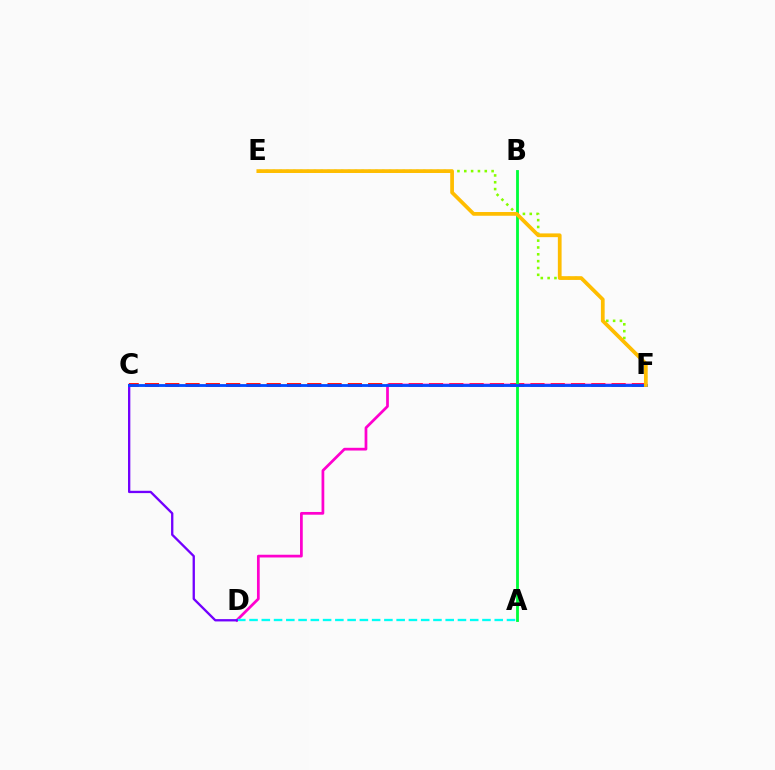{('C', 'F'): [{'color': '#ff0000', 'line_style': 'dashed', 'thickness': 2.76}, {'color': '#004bff', 'line_style': 'solid', 'thickness': 2.03}], ('E', 'F'): [{'color': '#84ff00', 'line_style': 'dotted', 'thickness': 1.86}, {'color': '#ffbd00', 'line_style': 'solid', 'thickness': 2.69}], ('D', 'F'): [{'color': '#ff00cf', 'line_style': 'solid', 'thickness': 1.97}], ('A', 'D'): [{'color': '#00fff6', 'line_style': 'dashed', 'thickness': 1.67}], ('A', 'B'): [{'color': '#00ff39', 'line_style': 'solid', 'thickness': 2.04}], ('C', 'D'): [{'color': '#7200ff', 'line_style': 'solid', 'thickness': 1.67}]}